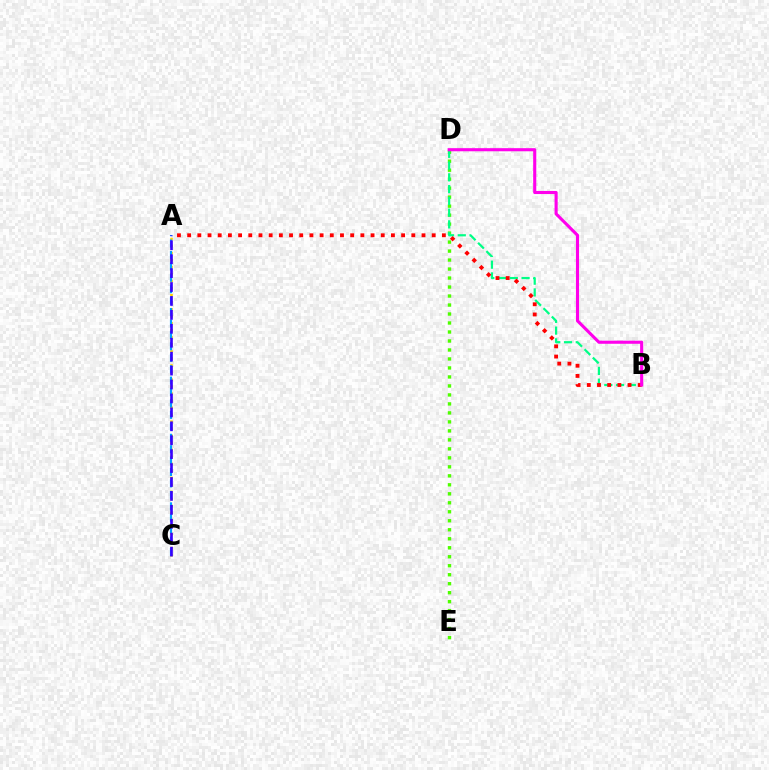{('A', 'C'): [{'color': '#ffd500', 'line_style': 'dotted', 'thickness': 1.91}, {'color': '#009eff', 'line_style': 'dashed', 'thickness': 1.55}, {'color': '#3700ff', 'line_style': 'dashed', 'thickness': 1.89}], ('D', 'E'): [{'color': '#4fff00', 'line_style': 'dotted', 'thickness': 2.44}], ('B', 'D'): [{'color': '#00ff86', 'line_style': 'dashed', 'thickness': 1.6}, {'color': '#ff00ed', 'line_style': 'solid', 'thickness': 2.23}], ('A', 'B'): [{'color': '#ff0000', 'line_style': 'dotted', 'thickness': 2.77}]}